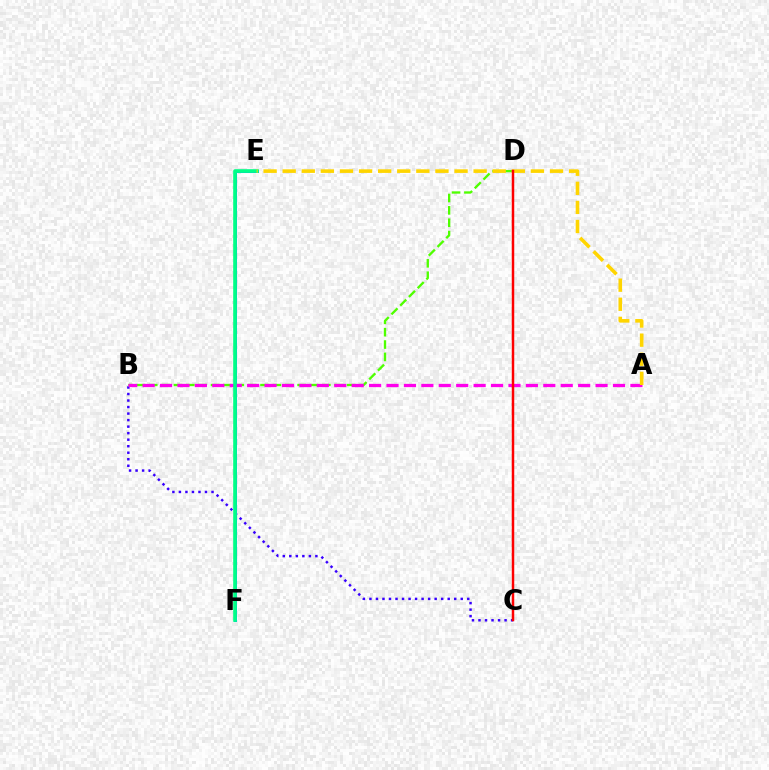{('B', 'C'): [{'color': '#3700ff', 'line_style': 'dotted', 'thickness': 1.77}], ('B', 'D'): [{'color': '#4fff00', 'line_style': 'dashed', 'thickness': 1.68}], ('E', 'F'): [{'color': '#009eff', 'line_style': 'solid', 'thickness': 2.2}, {'color': '#00ff86', 'line_style': 'solid', 'thickness': 2.59}], ('A', 'B'): [{'color': '#ff00ed', 'line_style': 'dashed', 'thickness': 2.37}], ('A', 'E'): [{'color': '#ffd500', 'line_style': 'dashed', 'thickness': 2.59}], ('C', 'D'): [{'color': '#ff0000', 'line_style': 'solid', 'thickness': 1.79}]}